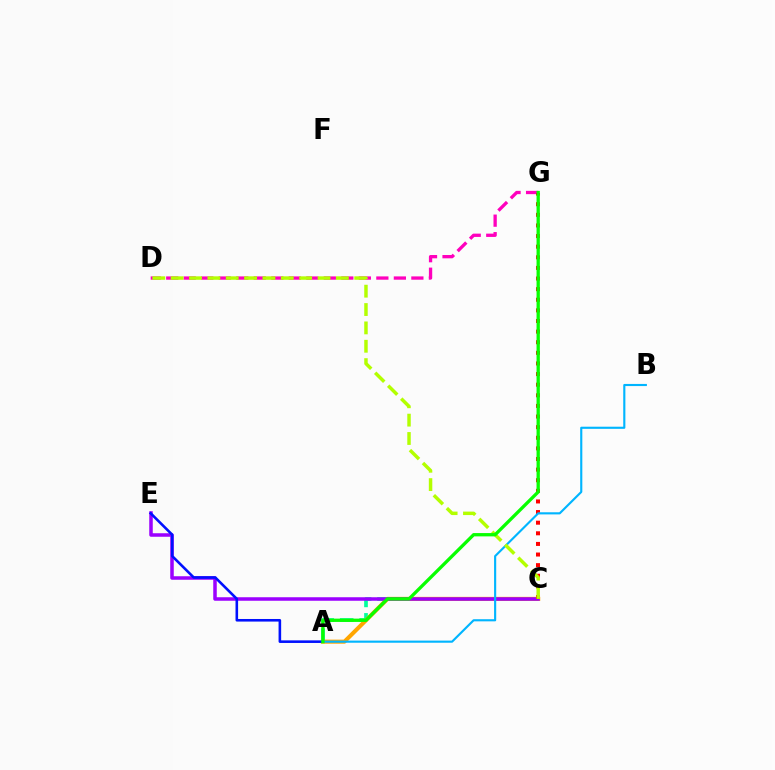{('A', 'C'): [{'color': '#00ff9d', 'line_style': 'dashed', 'thickness': 2.64}, {'color': '#ffa500', 'line_style': 'solid', 'thickness': 2.93}], ('D', 'G'): [{'color': '#ff00bd', 'line_style': 'dashed', 'thickness': 2.38}], ('C', 'E'): [{'color': '#9b00ff', 'line_style': 'solid', 'thickness': 2.53}], ('A', 'E'): [{'color': '#0010ff', 'line_style': 'solid', 'thickness': 1.86}], ('C', 'G'): [{'color': '#ff0000', 'line_style': 'dotted', 'thickness': 2.88}], ('A', 'B'): [{'color': '#00b5ff', 'line_style': 'solid', 'thickness': 1.54}], ('C', 'D'): [{'color': '#b3ff00', 'line_style': 'dashed', 'thickness': 2.49}], ('A', 'G'): [{'color': '#08ff00', 'line_style': 'solid', 'thickness': 2.38}]}